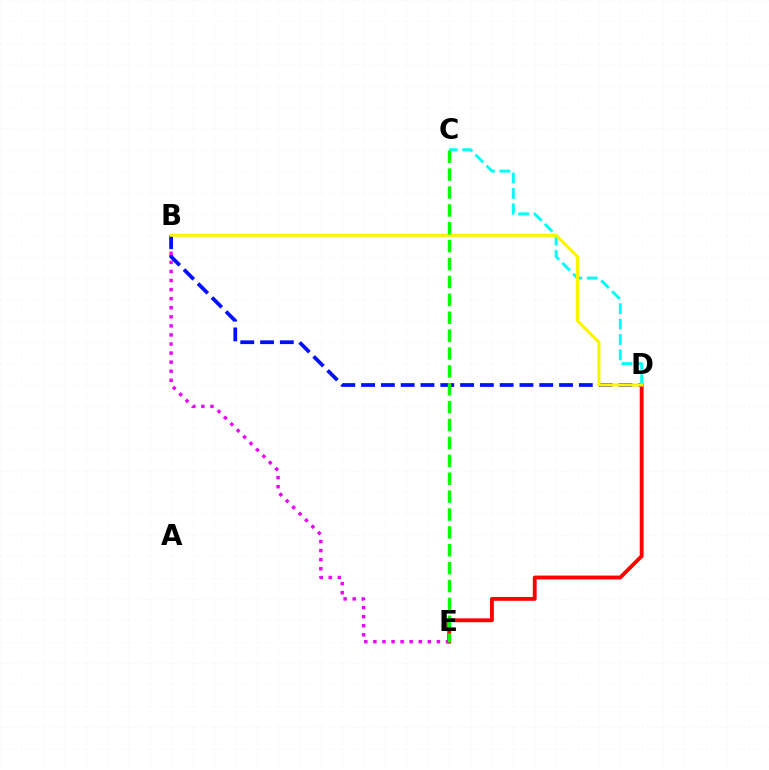{('D', 'E'): [{'color': '#ff0000', 'line_style': 'solid', 'thickness': 2.77}], ('B', 'E'): [{'color': '#ee00ff', 'line_style': 'dotted', 'thickness': 2.46}], ('B', 'D'): [{'color': '#0010ff', 'line_style': 'dashed', 'thickness': 2.69}, {'color': '#fcf500', 'line_style': 'solid', 'thickness': 2.25}], ('C', 'D'): [{'color': '#00fff6', 'line_style': 'dashed', 'thickness': 2.09}], ('C', 'E'): [{'color': '#08ff00', 'line_style': 'dashed', 'thickness': 2.43}]}